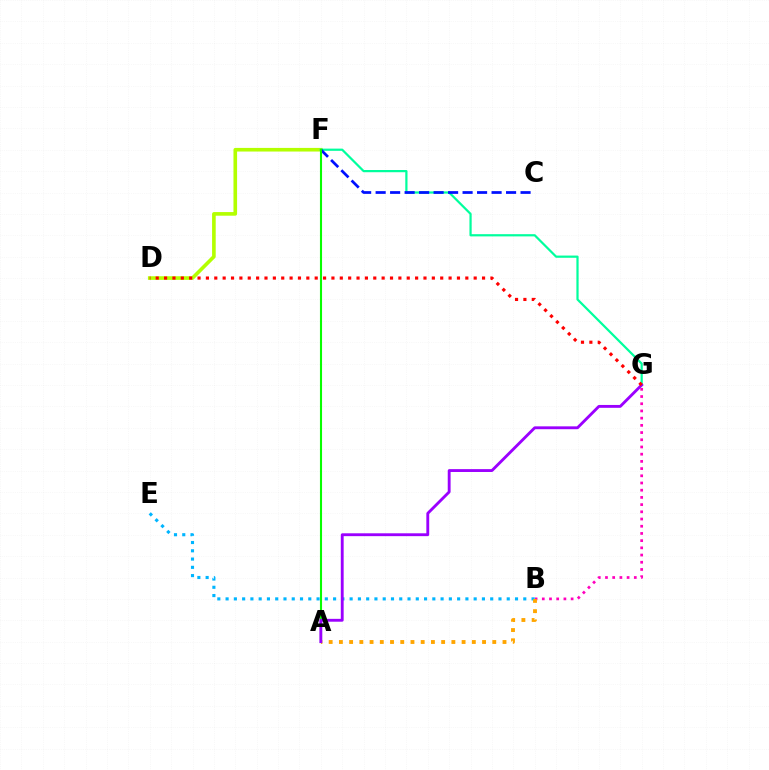{('D', 'F'): [{'color': '#b3ff00', 'line_style': 'solid', 'thickness': 2.61}], ('F', 'G'): [{'color': '#00ff9d', 'line_style': 'solid', 'thickness': 1.6}], ('C', 'F'): [{'color': '#0010ff', 'line_style': 'dashed', 'thickness': 1.97}], ('B', 'G'): [{'color': '#ff00bd', 'line_style': 'dotted', 'thickness': 1.96}], ('B', 'E'): [{'color': '#00b5ff', 'line_style': 'dotted', 'thickness': 2.25}], ('A', 'B'): [{'color': '#ffa500', 'line_style': 'dotted', 'thickness': 2.78}], ('A', 'F'): [{'color': '#08ff00', 'line_style': 'solid', 'thickness': 1.51}], ('A', 'G'): [{'color': '#9b00ff', 'line_style': 'solid', 'thickness': 2.06}], ('D', 'G'): [{'color': '#ff0000', 'line_style': 'dotted', 'thickness': 2.27}]}